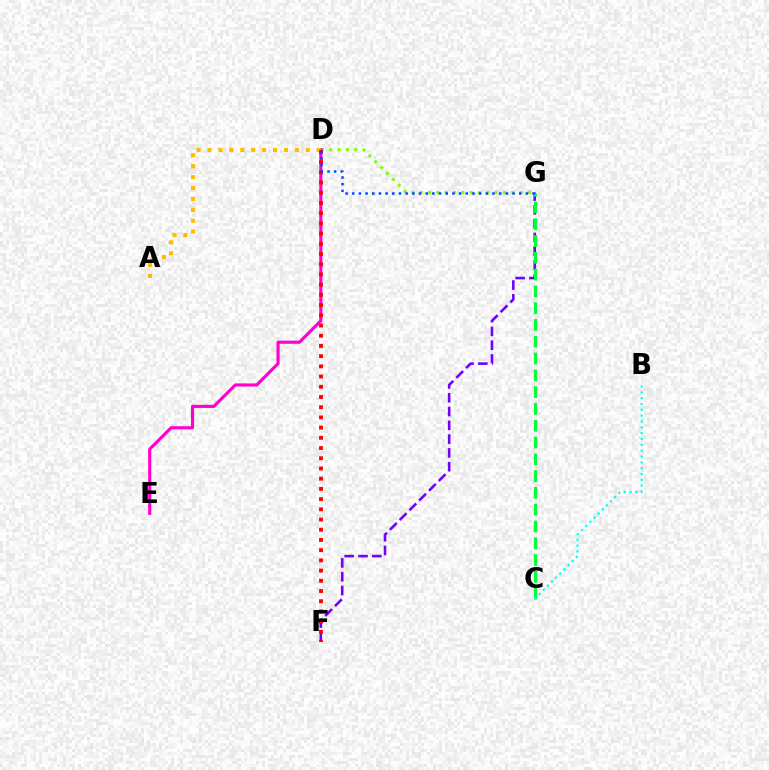{('D', 'G'): [{'color': '#84ff00', 'line_style': 'dotted', 'thickness': 2.26}, {'color': '#004bff', 'line_style': 'dotted', 'thickness': 1.81}], ('F', 'G'): [{'color': '#7200ff', 'line_style': 'dashed', 'thickness': 1.87}], ('C', 'G'): [{'color': '#00ff39', 'line_style': 'dashed', 'thickness': 2.28}], ('B', 'C'): [{'color': '#00fff6', 'line_style': 'dotted', 'thickness': 1.58}], ('D', 'E'): [{'color': '#ff00cf', 'line_style': 'solid', 'thickness': 2.26}], ('A', 'D'): [{'color': '#ffbd00', 'line_style': 'dotted', 'thickness': 2.96}], ('D', 'F'): [{'color': '#ff0000', 'line_style': 'dotted', 'thickness': 2.77}]}